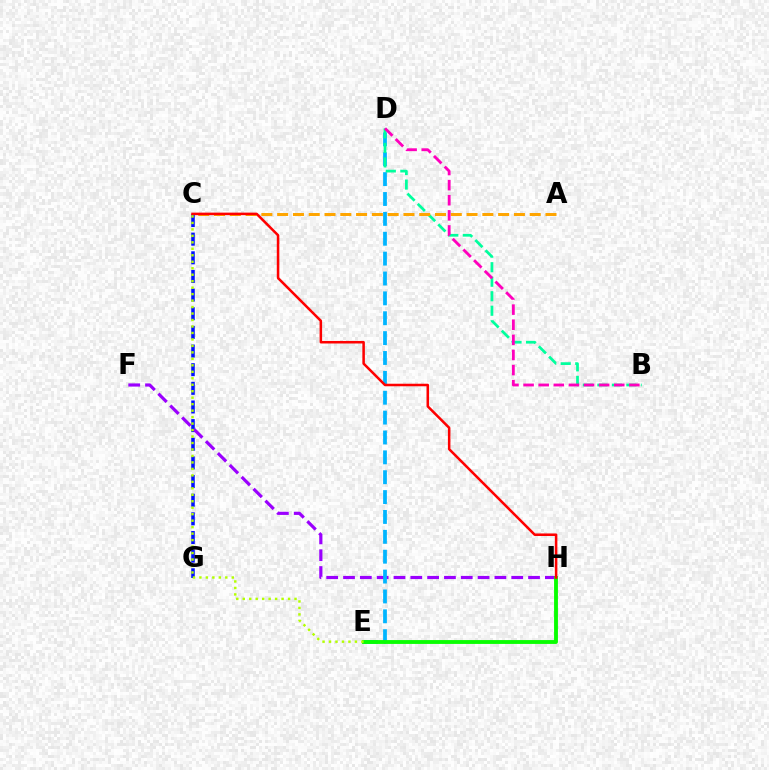{('C', 'G'): [{'color': '#0010ff', 'line_style': 'dashed', 'thickness': 2.53}], ('F', 'H'): [{'color': '#9b00ff', 'line_style': 'dashed', 'thickness': 2.29}], ('D', 'E'): [{'color': '#00b5ff', 'line_style': 'dashed', 'thickness': 2.7}], ('B', 'D'): [{'color': '#00ff9d', 'line_style': 'dashed', 'thickness': 1.97}, {'color': '#ff00bd', 'line_style': 'dashed', 'thickness': 2.05}], ('E', 'H'): [{'color': '#08ff00', 'line_style': 'solid', 'thickness': 2.77}], ('A', 'C'): [{'color': '#ffa500', 'line_style': 'dashed', 'thickness': 2.14}], ('C', 'H'): [{'color': '#ff0000', 'line_style': 'solid', 'thickness': 1.82}], ('C', 'E'): [{'color': '#b3ff00', 'line_style': 'dotted', 'thickness': 1.76}]}